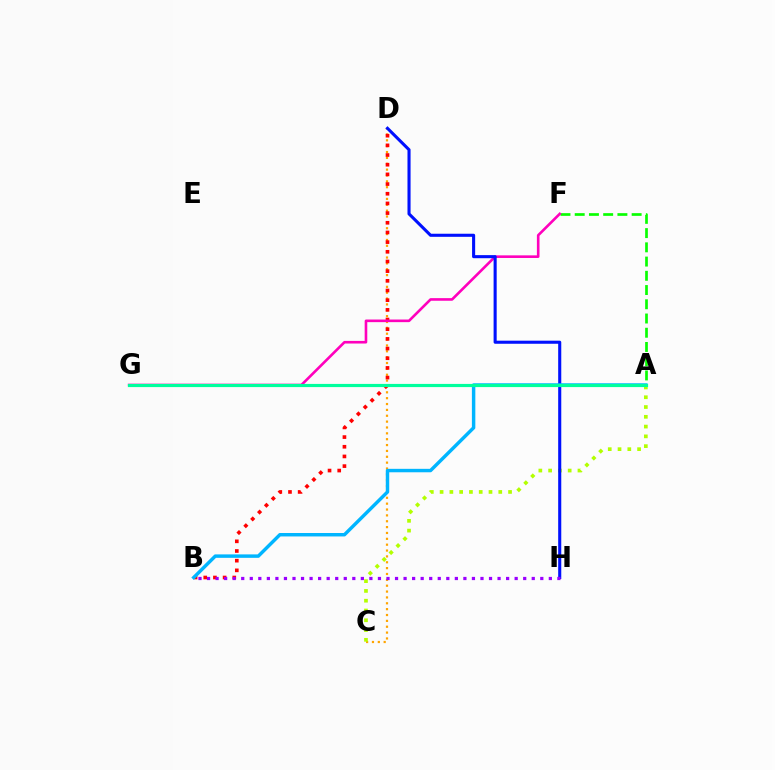{('C', 'D'): [{'color': '#ffa500', 'line_style': 'dotted', 'thickness': 1.59}], ('B', 'D'): [{'color': '#ff0000', 'line_style': 'dotted', 'thickness': 2.63}], ('A', 'F'): [{'color': '#08ff00', 'line_style': 'dashed', 'thickness': 1.93}], ('A', 'C'): [{'color': '#b3ff00', 'line_style': 'dotted', 'thickness': 2.66}], ('F', 'G'): [{'color': '#ff00bd', 'line_style': 'solid', 'thickness': 1.89}], ('D', 'H'): [{'color': '#0010ff', 'line_style': 'solid', 'thickness': 2.22}], ('A', 'B'): [{'color': '#00b5ff', 'line_style': 'solid', 'thickness': 2.48}], ('B', 'H'): [{'color': '#9b00ff', 'line_style': 'dotted', 'thickness': 2.32}], ('A', 'G'): [{'color': '#00ff9d', 'line_style': 'solid', 'thickness': 2.29}]}